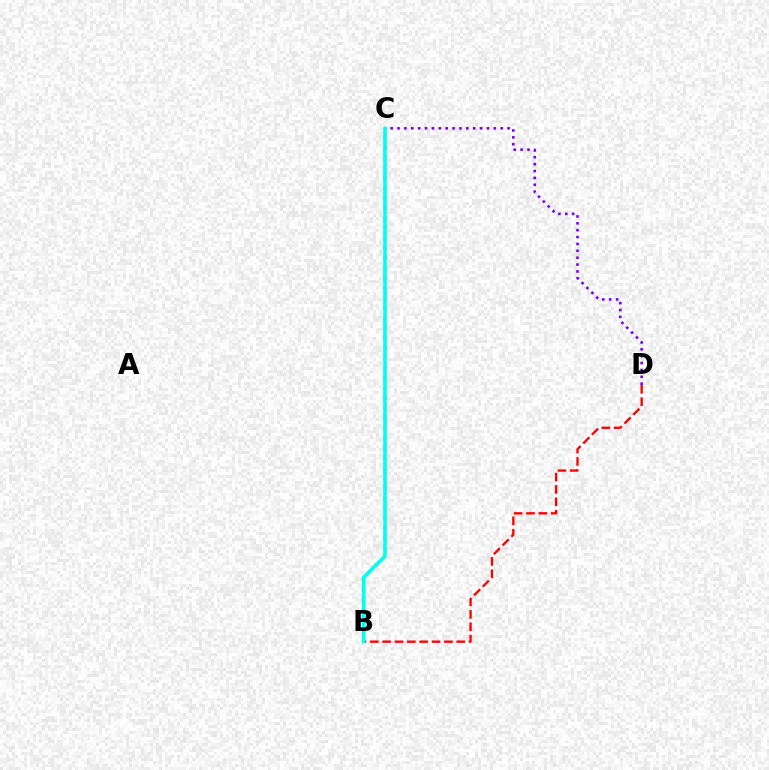{('B', 'C'): [{'color': '#84ff00', 'line_style': 'dotted', 'thickness': 2.72}, {'color': '#00fff6', 'line_style': 'solid', 'thickness': 2.58}], ('B', 'D'): [{'color': '#ff0000', 'line_style': 'dashed', 'thickness': 1.68}], ('C', 'D'): [{'color': '#7200ff', 'line_style': 'dotted', 'thickness': 1.87}]}